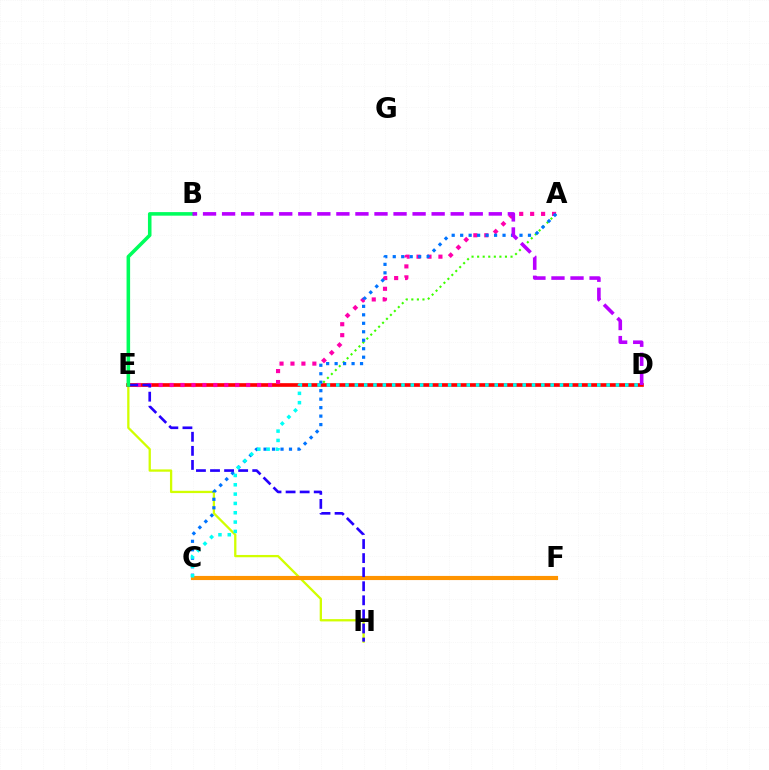{('A', 'E'): [{'color': '#3dff00', 'line_style': 'dotted', 'thickness': 1.51}, {'color': '#ff00ac', 'line_style': 'dotted', 'thickness': 2.97}], ('E', 'H'): [{'color': '#d1ff00', 'line_style': 'solid', 'thickness': 1.65}, {'color': '#2500ff', 'line_style': 'dashed', 'thickness': 1.91}], ('D', 'E'): [{'color': '#ff0000', 'line_style': 'solid', 'thickness': 2.64}], ('A', 'C'): [{'color': '#0074ff', 'line_style': 'dotted', 'thickness': 2.3}], ('C', 'F'): [{'color': '#ff9400', 'line_style': 'solid', 'thickness': 2.97}], ('B', 'E'): [{'color': '#00ff5c', 'line_style': 'solid', 'thickness': 2.56}], ('B', 'D'): [{'color': '#b900ff', 'line_style': 'dashed', 'thickness': 2.59}], ('C', 'D'): [{'color': '#00fff6', 'line_style': 'dotted', 'thickness': 2.53}]}